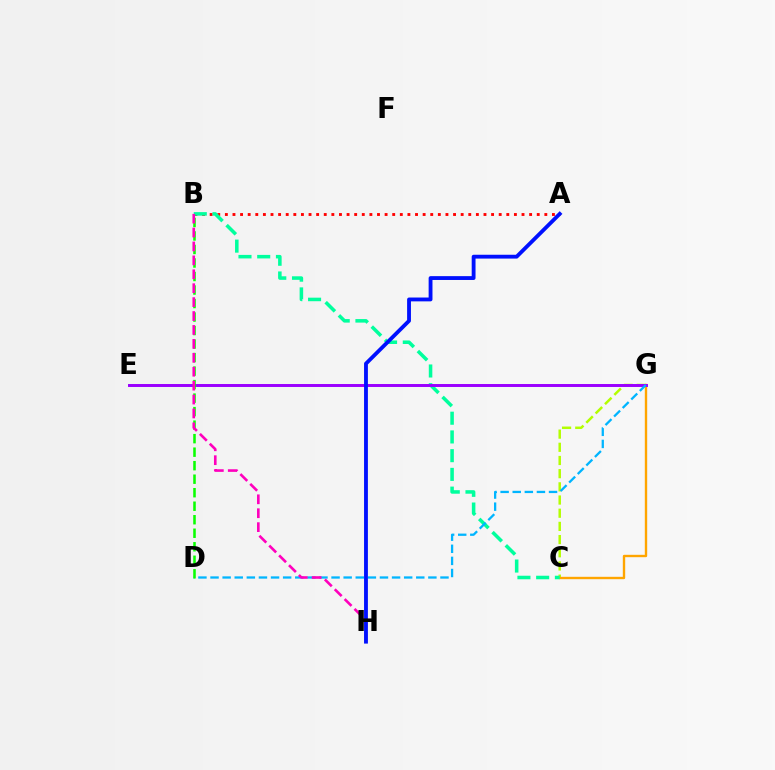{('C', 'G'): [{'color': '#b3ff00', 'line_style': 'dashed', 'thickness': 1.79}, {'color': '#ffa500', 'line_style': 'solid', 'thickness': 1.71}], ('A', 'B'): [{'color': '#ff0000', 'line_style': 'dotted', 'thickness': 2.07}], ('B', 'C'): [{'color': '#00ff9d', 'line_style': 'dashed', 'thickness': 2.54}], ('E', 'G'): [{'color': '#9b00ff', 'line_style': 'solid', 'thickness': 2.13}], ('D', 'G'): [{'color': '#00b5ff', 'line_style': 'dashed', 'thickness': 1.64}], ('B', 'D'): [{'color': '#08ff00', 'line_style': 'dashed', 'thickness': 1.84}], ('B', 'H'): [{'color': '#ff00bd', 'line_style': 'dashed', 'thickness': 1.89}], ('A', 'H'): [{'color': '#0010ff', 'line_style': 'solid', 'thickness': 2.76}]}